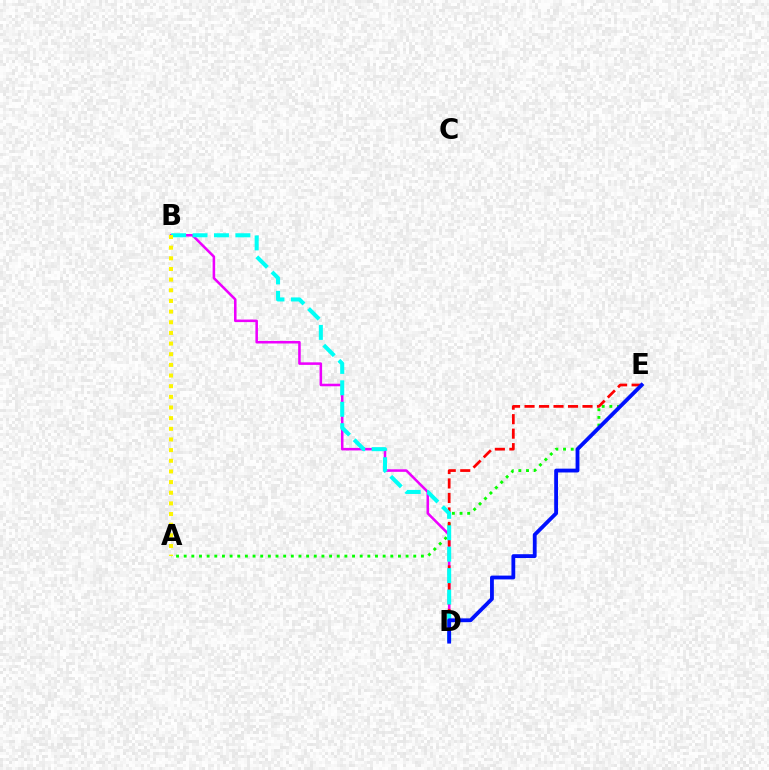{('A', 'E'): [{'color': '#08ff00', 'line_style': 'dotted', 'thickness': 2.08}], ('B', 'D'): [{'color': '#ee00ff', 'line_style': 'solid', 'thickness': 1.83}, {'color': '#00fff6', 'line_style': 'dashed', 'thickness': 2.91}], ('D', 'E'): [{'color': '#ff0000', 'line_style': 'dashed', 'thickness': 1.97}, {'color': '#0010ff', 'line_style': 'solid', 'thickness': 2.75}], ('A', 'B'): [{'color': '#fcf500', 'line_style': 'dotted', 'thickness': 2.9}]}